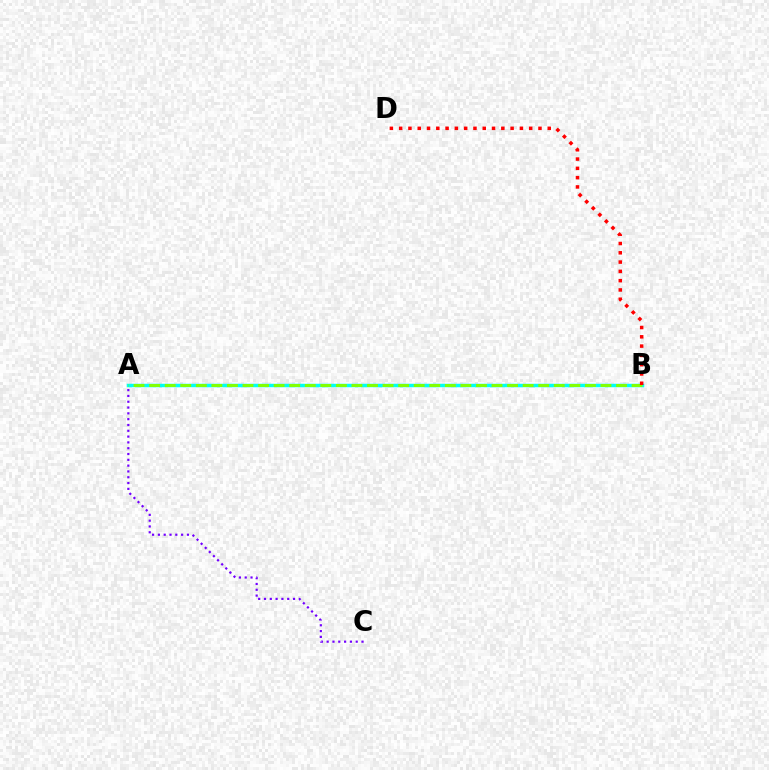{('A', 'C'): [{'color': '#7200ff', 'line_style': 'dotted', 'thickness': 1.58}], ('A', 'B'): [{'color': '#00fff6', 'line_style': 'solid', 'thickness': 2.51}, {'color': '#84ff00', 'line_style': 'dashed', 'thickness': 2.11}], ('B', 'D'): [{'color': '#ff0000', 'line_style': 'dotted', 'thickness': 2.52}]}